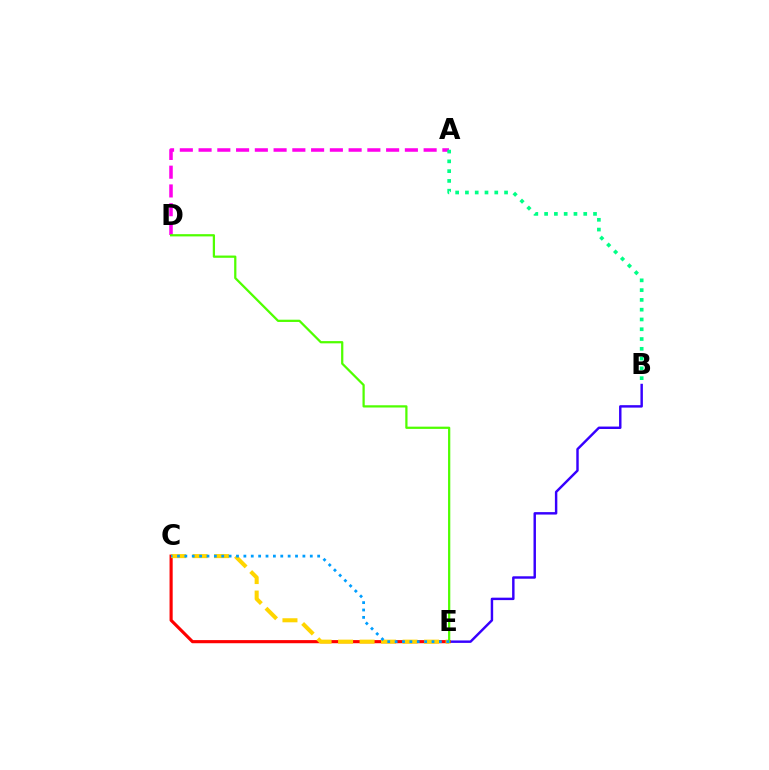{('B', 'E'): [{'color': '#3700ff', 'line_style': 'solid', 'thickness': 1.76}], ('C', 'E'): [{'color': '#ff0000', 'line_style': 'solid', 'thickness': 2.26}, {'color': '#ffd500', 'line_style': 'dashed', 'thickness': 2.92}, {'color': '#009eff', 'line_style': 'dotted', 'thickness': 2.0}], ('A', 'D'): [{'color': '#ff00ed', 'line_style': 'dashed', 'thickness': 2.55}], ('A', 'B'): [{'color': '#00ff86', 'line_style': 'dotted', 'thickness': 2.66}], ('D', 'E'): [{'color': '#4fff00', 'line_style': 'solid', 'thickness': 1.62}]}